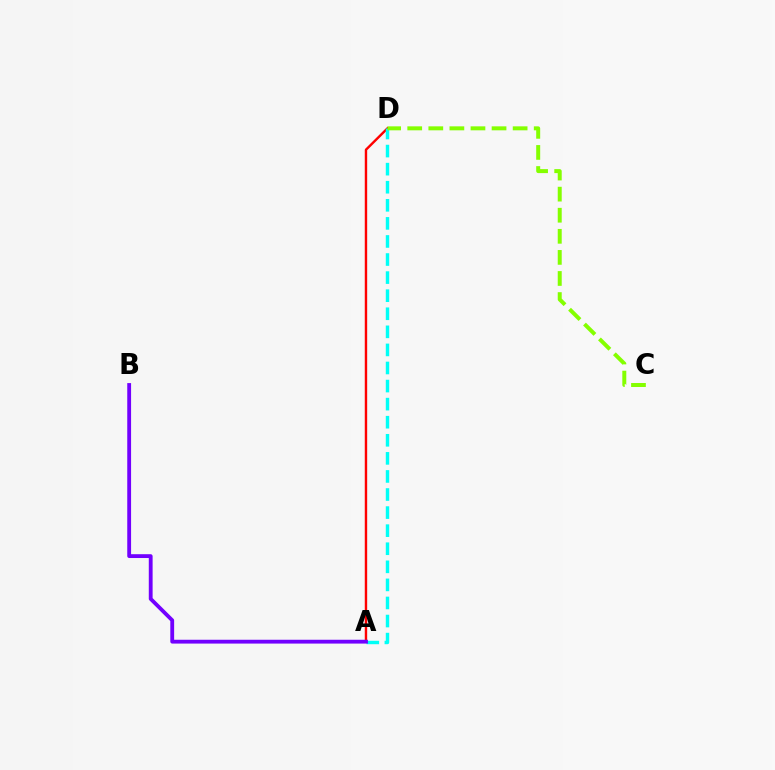{('A', 'D'): [{'color': '#ff0000', 'line_style': 'solid', 'thickness': 1.73}, {'color': '#00fff6', 'line_style': 'dashed', 'thickness': 2.46}], ('C', 'D'): [{'color': '#84ff00', 'line_style': 'dashed', 'thickness': 2.86}], ('A', 'B'): [{'color': '#7200ff', 'line_style': 'solid', 'thickness': 2.76}]}